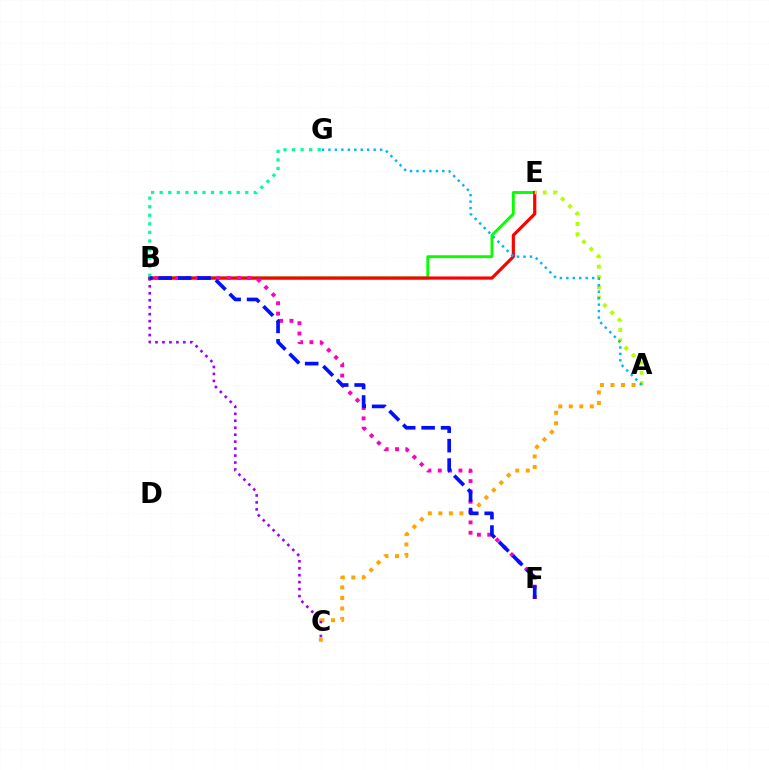{('B', 'E'): [{'color': '#08ff00', 'line_style': 'solid', 'thickness': 2.07}, {'color': '#ff0000', 'line_style': 'solid', 'thickness': 2.29}], ('B', 'G'): [{'color': '#00ff9d', 'line_style': 'dotted', 'thickness': 2.33}], ('A', 'E'): [{'color': '#b3ff00', 'line_style': 'dotted', 'thickness': 2.8}], ('A', 'C'): [{'color': '#ffa500', 'line_style': 'dotted', 'thickness': 2.86}], ('A', 'G'): [{'color': '#00b5ff', 'line_style': 'dotted', 'thickness': 1.75}], ('B', 'F'): [{'color': '#ff00bd', 'line_style': 'dotted', 'thickness': 2.81}, {'color': '#0010ff', 'line_style': 'dashed', 'thickness': 2.64}], ('B', 'C'): [{'color': '#9b00ff', 'line_style': 'dotted', 'thickness': 1.89}]}